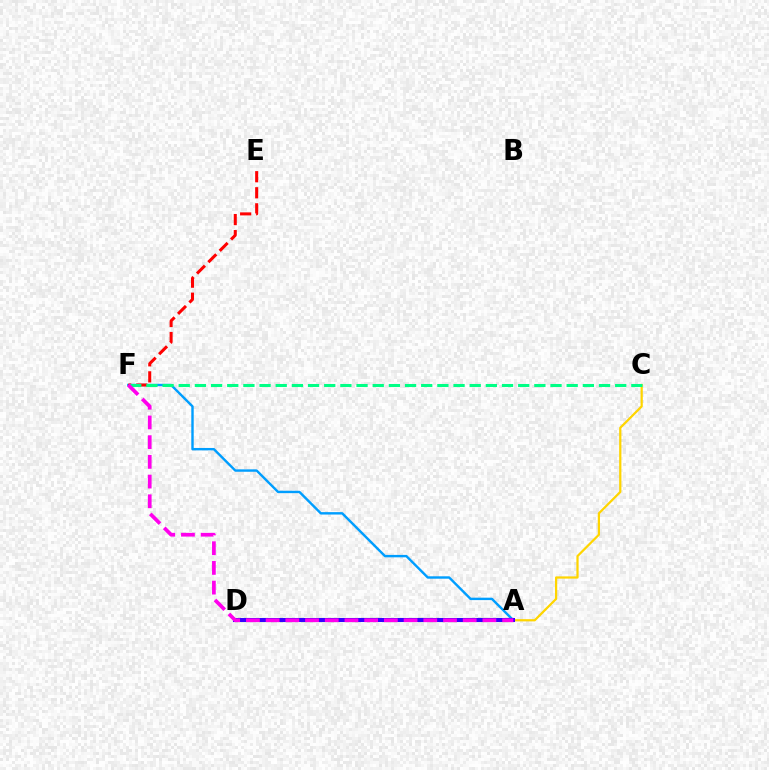{('A', 'D'): [{'color': '#4fff00', 'line_style': 'dashed', 'thickness': 2.93}, {'color': '#3700ff', 'line_style': 'solid', 'thickness': 2.91}], ('A', 'F'): [{'color': '#009eff', 'line_style': 'solid', 'thickness': 1.74}, {'color': '#ff00ed', 'line_style': 'dashed', 'thickness': 2.68}], ('E', 'F'): [{'color': '#ff0000', 'line_style': 'dashed', 'thickness': 2.18}], ('A', 'C'): [{'color': '#ffd500', 'line_style': 'solid', 'thickness': 1.61}], ('C', 'F'): [{'color': '#00ff86', 'line_style': 'dashed', 'thickness': 2.2}]}